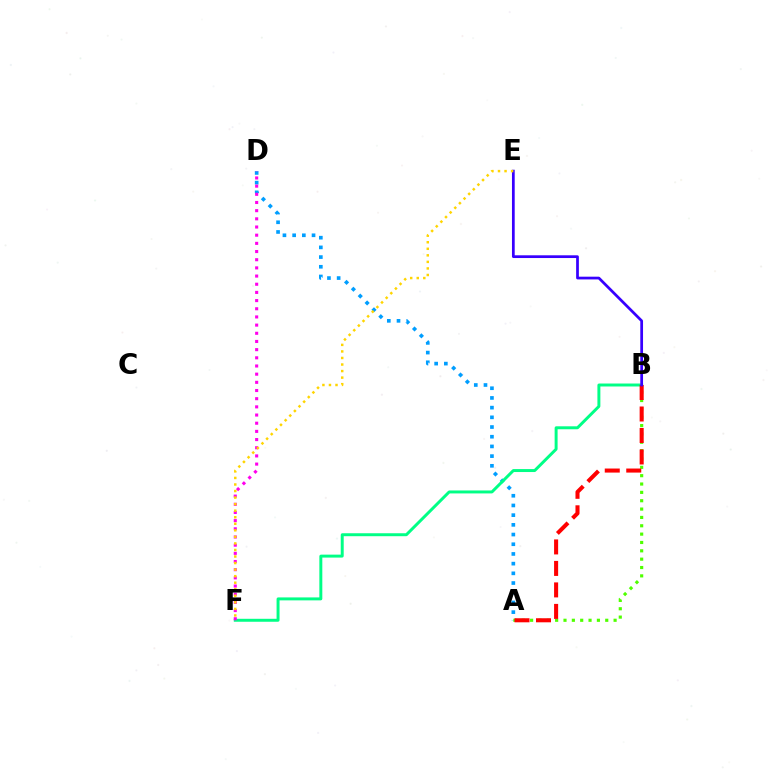{('A', 'D'): [{'color': '#009eff', 'line_style': 'dotted', 'thickness': 2.63}], ('A', 'B'): [{'color': '#4fff00', 'line_style': 'dotted', 'thickness': 2.27}, {'color': '#ff0000', 'line_style': 'dashed', 'thickness': 2.92}], ('B', 'F'): [{'color': '#00ff86', 'line_style': 'solid', 'thickness': 2.13}], ('D', 'F'): [{'color': '#ff00ed', 'line_style': 'dotted', 'thickness': 2.22}], ('B', 'E'): [{'color': '#3700ff', 'line_style': 'solid', 'thickness': 1.97}], ('E', 'F'): [{'color': '#ffd500', 'line_style': 'dotted', 'thickness': 1.78}]}